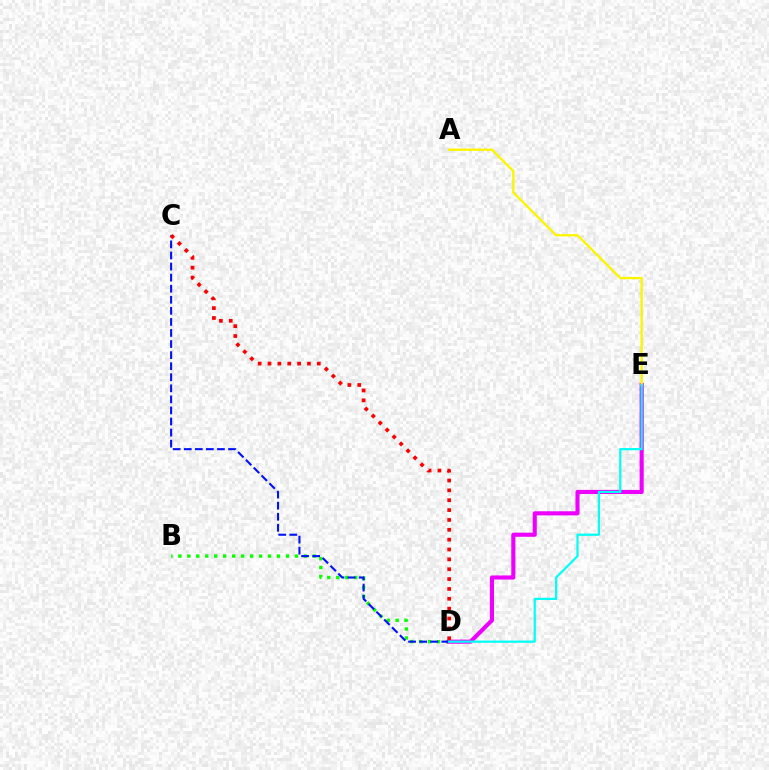{('B', 'D'): [{'color': '#08ff00', 'line_style': 'dotted', 'thickness': 2.44}], ('D', 'E'): [{'color': '#ee00ff', 'line_style': 'solid', 'thickness': 2.96}, {'color': '#00fff6', 'line_style': 'solid', 'thickness': 1.6}], ('C', 'D'): [{'color': '#0010ff', 'line_style': 'dashed', 'thickness': 1.5}, {'color': '#ff0000', 'line_style': 'dotted', 'thickness': 2.68}], ('A', 'E'): [{'color': '#fcf500', 'line_style': 'solid', 'thickness': 1.69}]}